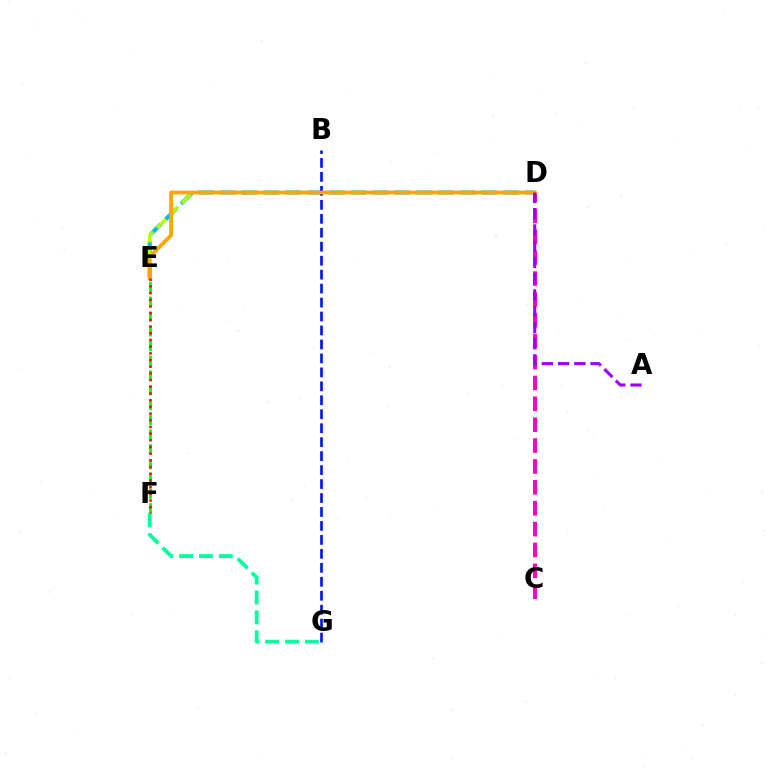{('D', 'E'): [{'color': '#00b5ff', 'line_style': 'dashed', 'thickness': 2.96}, {'color': '#b3ff00', 'line_style': 'dashed', 'thickness': 2.4}, {'color': '#ffa500', 'line_style': 'solid', 'thickness': 2.72}], ('C', 'D'): [{'color': '#ff00bd', 'line_style': 'dashed', 'thickness': 2.84}], ('E', 'F'): [{'color': '#08ff00', 'line_style': 'dashed', 'thickness': 2.0}, {'color': '#ff0000', 'line_style': 'dotted', 'thickness': 1.82}], ('B', 'G'): [{'color': '#0010ff', 'line_style': 'dashed', 'thickness': 1.9}], ('F', 'G'): [{'color': '#00ff9d', 'line_style': 'dashed', 'thickness': 2.7}], ('A', 'D'): [{'color': '#9b00ff', 'line_style': 'dashed', 'thickness': 2.21}]}